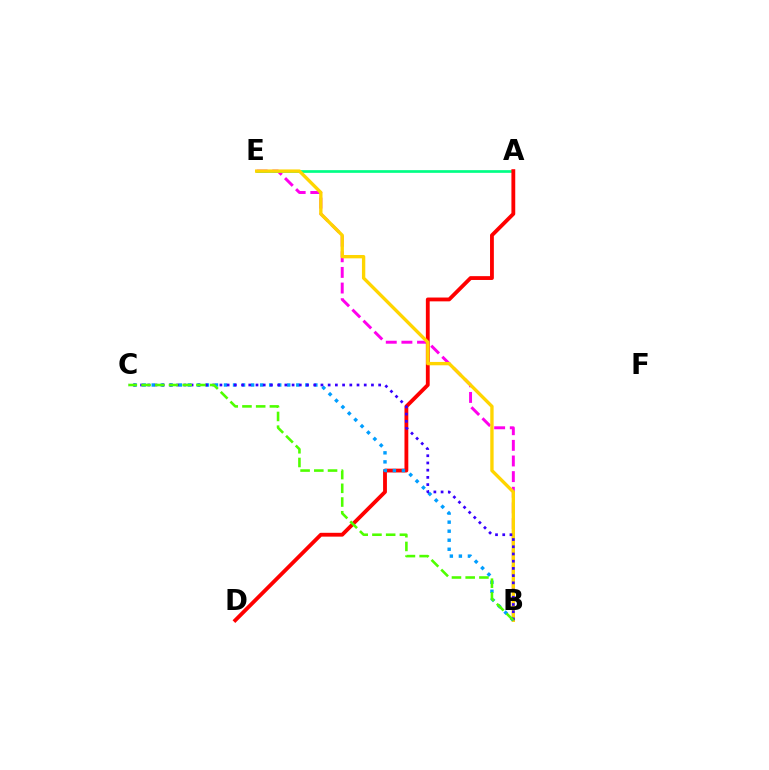{('B', 'E'): [{'color': '#ff00ed', 'line_style': 'dashed', 'thickness': 2.12}, {'color': '#ffd500', 'line_style': 'solid', 'thickness': 2.41}], ('A', 'E'): [{'color': '#00ff86', 'line_style': 'solid', 'thickness': 1.93}], ('A', 'D'): [{'color': '#ff0000', 'line_style': 'solid', 'thickness': 2.75}], ('B', 'C'): [{'color': '#009eff', 'line_style': 'dotted', 'thickness': 2.45}, {'color': '#3700ff', 'line_style': 'dotted', 'thickness': 1.96}, {'color': '#4fff00', 'line_style': 'dashed', 'thickness': 1.86}]}